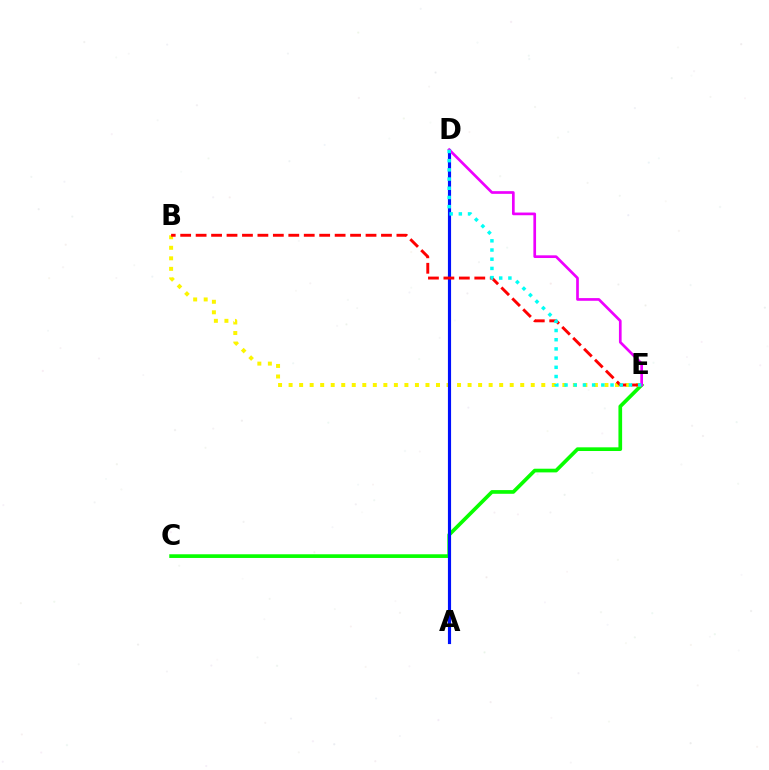{('C', 'E'): [{'color': '#08ff00', 'line_style': 'solid', 'thickness': 2.65}], ('B', 'E'): [{'color': '#fcf500', 'line_style': 'dotted', 'thickness': 2.86}, {'color': '#ff0000', 'line_style': 'dashed', 'thickness': 2.1}], ('A', 'D'): [{'color': '#0010ff', 'line_style': 'solid', 'thickness': 2.27}], ('D', 'E'): [{'color': '#ee00ff', 'line_style': 'solid', 'thickness': 1.94}, {'color': '#00fff6', 'line_style': 'dotted', 'thickness': 2.5}]}